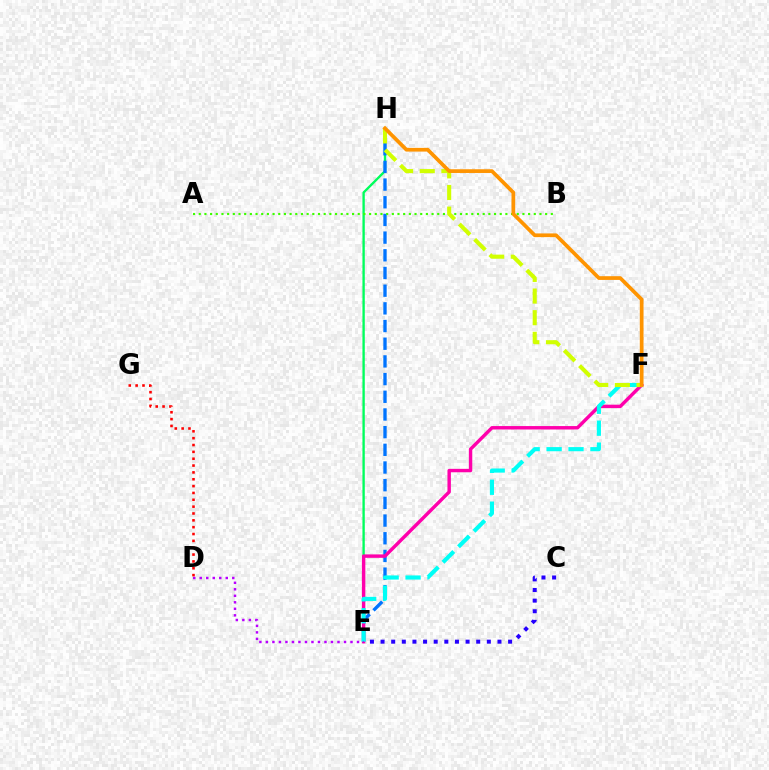{('E', 'H'): [{'color': '#00ff5c', 'line_style': 'solid', 'thickness': 1.69}, {'color': '#0074ff', 'line_style': 'dashed', 'thickness': 2.4}], ('E', 'F'): [{'color': '#ff00ac', 'line_style': 'solid', 'thickness': 2.46}, {'color': '#00fff6', 'line_style': 'dashed', 'thickness': 2.98}], ('D', 'E'): [{'color': '#b900ff', 'line_style': 'dotted', 'thickness': 1.77}], ('C', 'E'): [{'color': '#2500ff', 'line_style': 'dotted', 'thickness': 2.89}], ('A', 'B'): [{'color': '#3dff00', 'line_style': 'dotted', 'thickness': 1.54}], ('F', 'H'): [{'color': '#d1ff00', 'line_style': 'dashed', 'thickness': 2.94}, {'color': '#ff9400', 'line_style': 'solid', 'thickness': 2.68}], ('D', 'G'): [{'color': '#ff0000', 'line_style': 'dotted', 'thickness': 1.86}]}